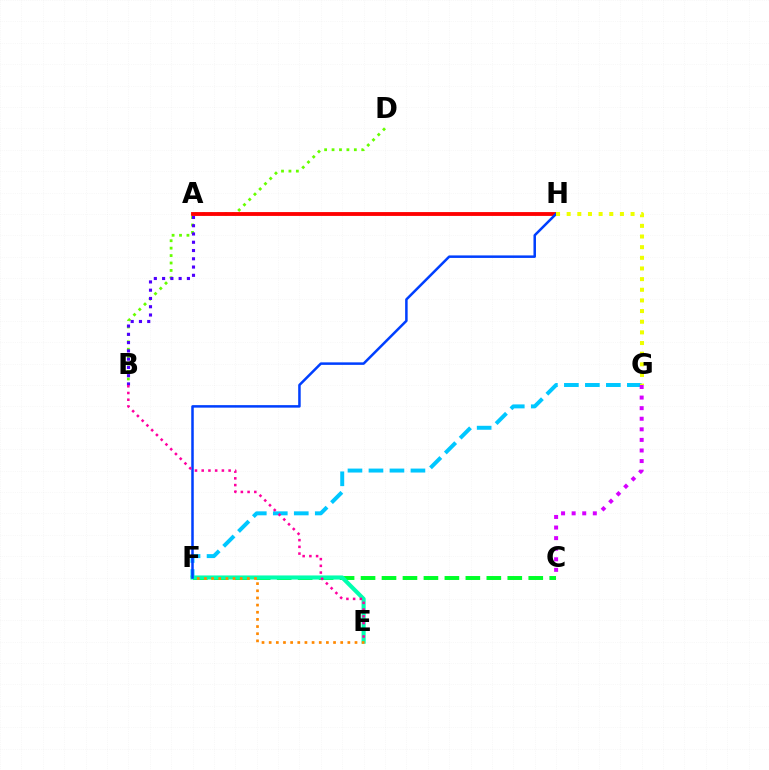{('C', 'F'): [{'color': '#00ff27', 'line_style': 'dashed', 'thickness': 2.85}], ('B', 'D'): [{'color': '#66ff00', 'line_style': 'dotted', 'thickness': 2.02}], ('F', 'G'): [{'color': '#00c7ff', 'line_style': 'dashed', 'thickness': 2.85}], ('E', 'F'): [{'color': '#00ffaf', 'line_style': 'solid', 'thickness': 2.95}, {'color': '#ff8800', 'line_style': 'dotted', 'thickness': 1.94}], ('C', 'G'): [{'color': '#d600ff', 'line_style': 'dotted', 'thickness': 2.87}], ('A', 'B'): [{'color': '#4f00ff', 'line_style': 'dotted', 'thickness': 2.25}], ('A', 'H'): [{'color': '#ff0000', 'line_style': 'solid', 'thickness': 2.77}], ('F', 'H'): [{'color': '#003fff', 'line_style': 'solid', 'thickness': 1.81}], ('G', 'H'): [{'color': '#eeff00', 'line_style': 'dotted', 'thickness': 2.89}], ('B', 'E'): [{'color': '#ff00a0', 'line_style': 'dotted', 'thickness': 1.83}]}